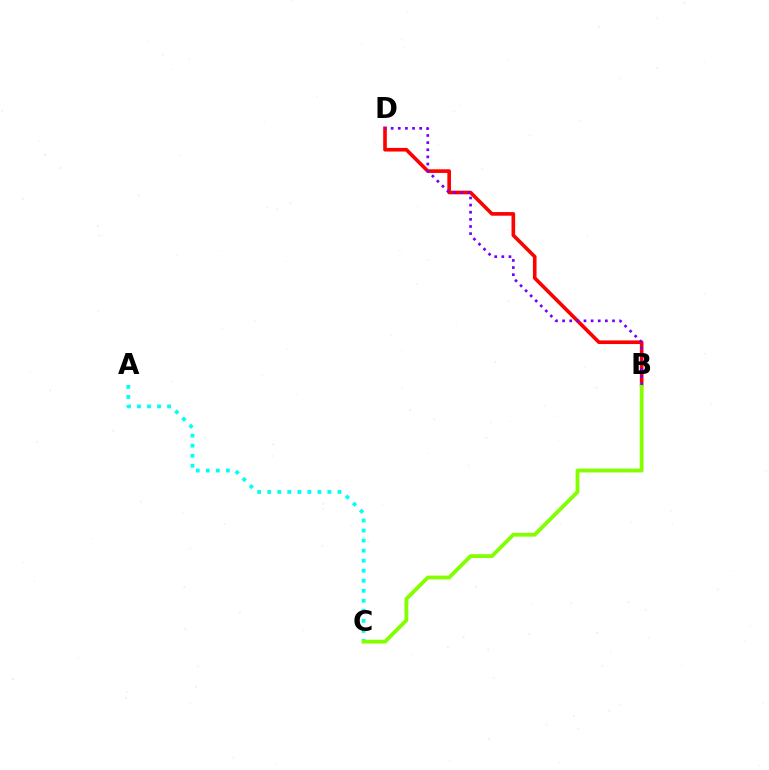{('A', 'C'): [{'color': '#00fff6', 'line_style': 'dotted', 'thickness': 2.73}], ('B', 'D'): [{'color': '#ff0000', 'line_style': 'solid', 'thickness': 2.62}, {'color': '#7200ff', 'line_style': 'dotted', 'thickness': 1.94}], ('B', 'C'): [{'color': '#84ff00', 'line_style': 'solid', 'thickness': 2.75}]}